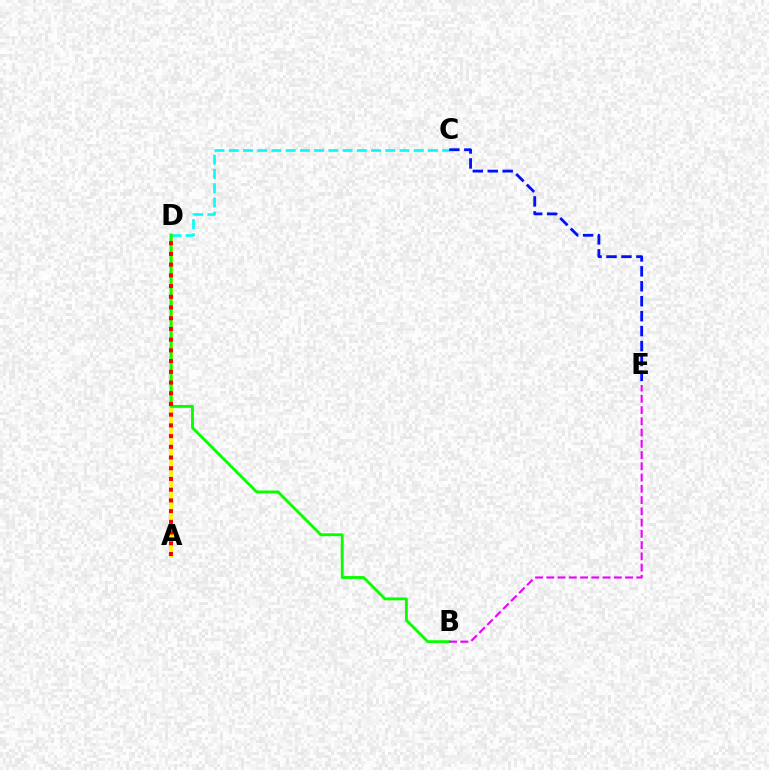{('A', 'D'): [{'color': '#fcf500', 'line_style': 'solid', 'thickness': 2.76}, {'color': '#ff0000', 'line_style': 'dotted', 'thickness': 2.91}], ('C', 'D'): [{'color': '#00fff6', 'line_style': 'dashed', 'thickness': 1.93}], ('B', 'D'): [{'color': '#08ff00', 'line_style': 'solid', 'thickness': 2.06}], ('C', 'E'): [{'color': '#0010ff', 'line_style': 'dashed', 'thickness': 2.03}], ('B', 'E'): [{'color': '#ee00ff', 'line_style': 'dashed', 'thickness': 1.53}]}